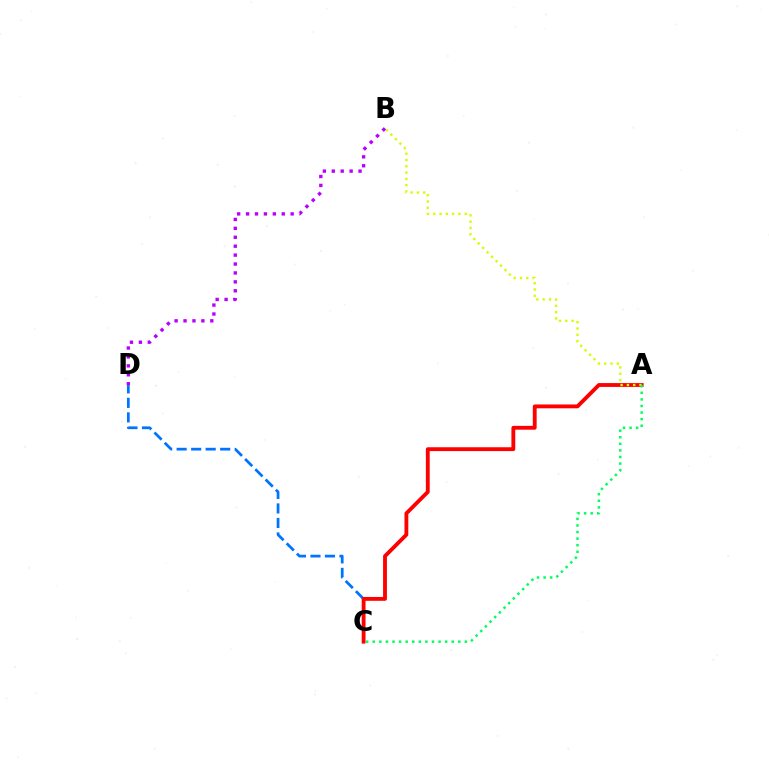{('C', 'D'): [{'color': '#0074ff', 'line_style': 'dashed', 'thickness': 1.97}], ('B', 'D'): [{'color': '#b900ff', 'line_style': 'dotted', 'thickness': 2.42}], ('A', 'C'): [{'color': '#ff0000', 'line_style': 'solid', 'thickness': 2.77}, {'color': '#00ff5c', 'line_style': 'dotted', 'thickness': 1.79}], ('A', 'B'): [{'color': '#d1ff00', 'line_style': 'dotted', 'thickness': 1.71}]}